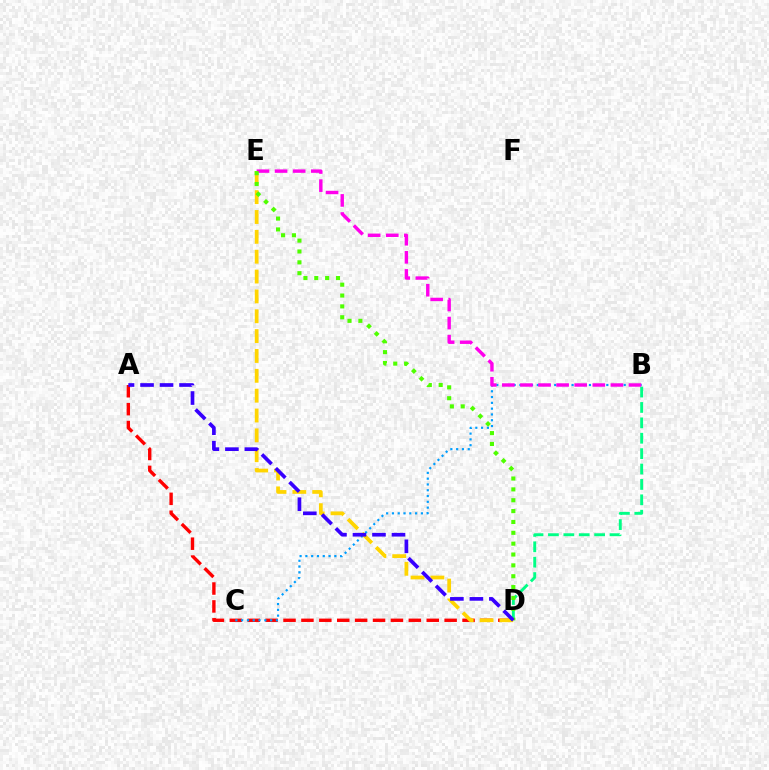{('A', 'D'): [{'color': '#ff0000', 'line_style': 'dashed', 'thickness': 2.43}, {'color': '#3700ff', 'line_style': 'dashed', 'thickness': 2.65}], ('B', 'D'): [{'color': '#00ff86', 'line_style': 'dashed', 'thickness': 2.09}], ('B', 'C'): [{'color': '#009eff', 'line_style': 'dotted', 'thickness': 1.57}], ('D', 'E'): [{'color': '#ffd500', 'line_style': 'dashed', 'thickness': 2.7}, {'color': '#4fff00', 'line_style': 'dotted', 'thickness': 2.95}], ('B', 'E'): [{'color': '#ff00ed', 'line_style': 'dashed', 'thickness': 2.46}]}